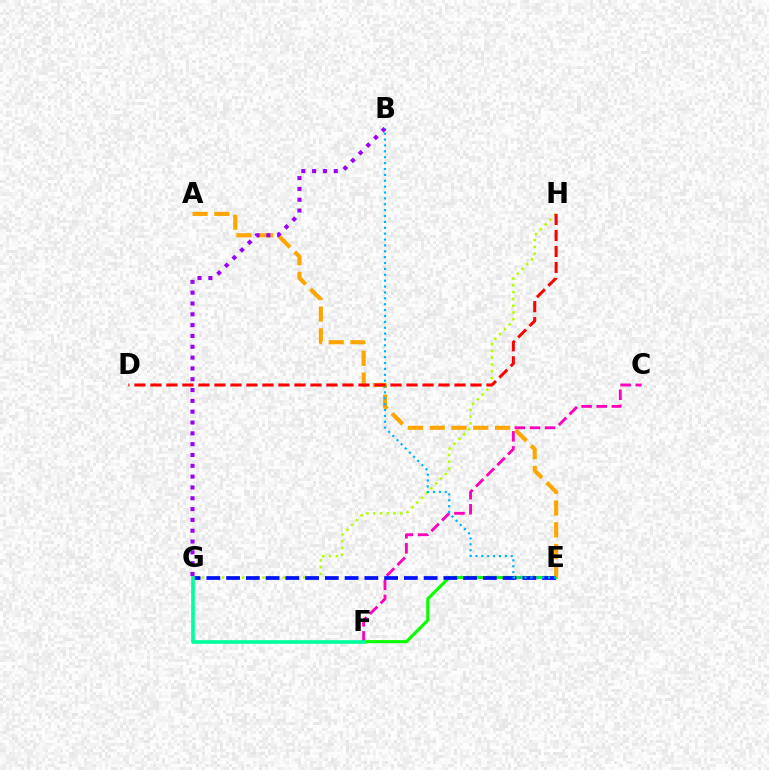{('G', 'H'): [{'color': '#b3ff00', 'line_style': 'dotted', 'thickness': 1.84}], ('E', 'F'): [{'color': '#08ff00', 'line_style': 'solid', 'thickness': 2.25}], ('C', 'F'): [{'color': '#ff00bd', 'line_style': 'dashed', 'thickness': 2.05}], ('A', 'E'): [{'color': '#ffa500', 'line_style': 'dashed', 'thickness': 2.96}], ('E', 'G'): [{'color': '#0010ff', 'line_style': 'dashed', 'thickness': 2.68}], ('B', 'G'): [{'color': '#9b00ff', 'line_style': 'dotted', 'thickness': 2.94}], ('B', 'E'): [{'color': '#00b5ff', 'line_style': 'dotted', 'thickness': 1.6}], ('D', 'H'): [{'color': '#ff0000', 'line_style': 'dashed', 'thickness': 2.17}], ('F', 'G'): [{'color': '#00ff9d', 'line_style': 'solid', 'thickness': 2.65}]}